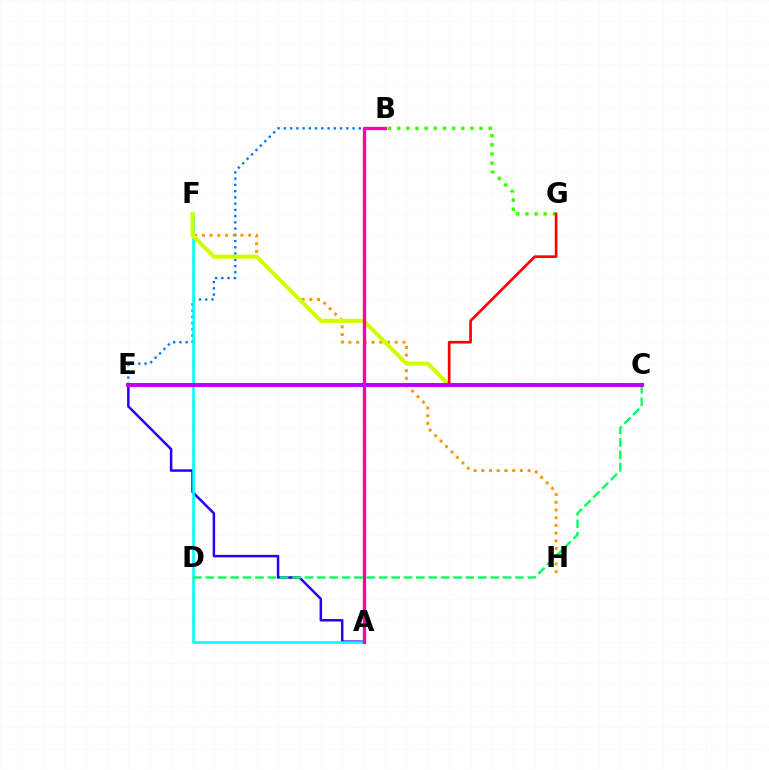{('A', 'E'): [{'color': '#2500ff', 'line_style': 'solid', 'thickness': 1.8}], ('B', 'E'): [{'color': '#0074ff', 'line_style': 'dotted', 'thickness': 1.7}], ('F', 'H'): [{'color': '#ff9400', 'line_style': 'dotted', 'thickness': 2.09}], ('A', 'F'): [{'color': '#00fff6', 'line_style': 'solid', 'thickness': 1.88}], ('C', 'F'): [{'color': '#d1ff00', 'line_style': 'solid', 'thickness': 2.94}], ('B', 'G'): [{'color': '#3dff00', 'line_style': 'dotted', 'thickness': 2.49}], ('C', 'D'): [{'color': '#00ff5c', 'line_style': 'dashed', 'thickness': 1.68}], ('E', 'G'): [{'color': '#ff0000', 'line_style': 'solid', 'thickness': 1.93}], ('A', 'B'): [{'color': '#ff00ac', 'line_style': 'solid', 'thickness': 2.37}], ('C', 'E'): [{'color': '#b900ff', 'line_style': 'solid', 'thickness': 2.81}]}